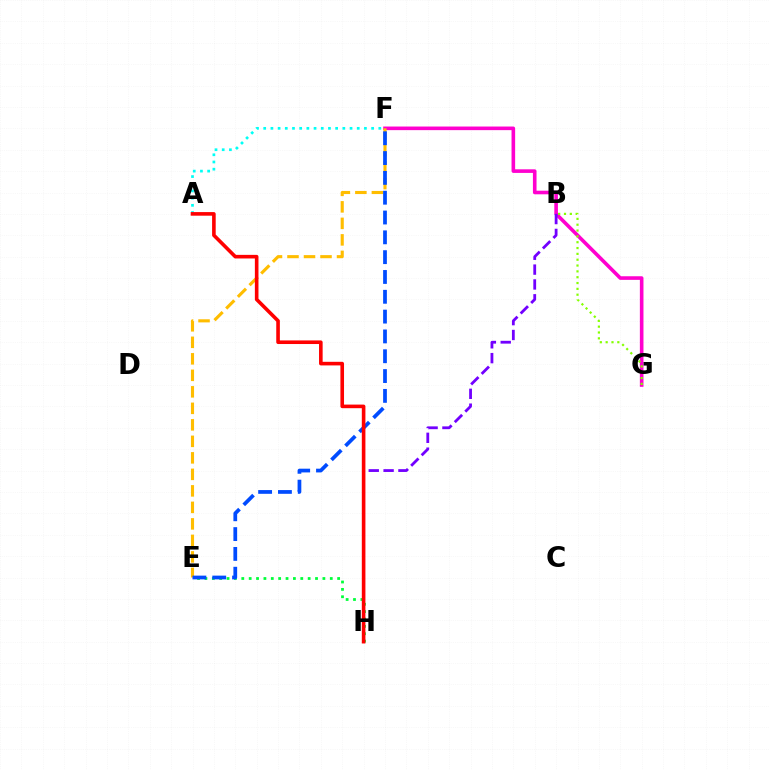{('A', 'F'): [{'color': '#00fff6', 'line_style': 'dotted', 'thickness': 1.95}], ('F', 'G'): [{'color': '#ff00cf', 'line_style': 'solid', 'thickness': 2.6}], ('B', 'H'): [{'color': '#7200ff', 'line_style': 'dashed', 'thickness': 2.02}], ('E', 'F'): [{'color': '#ffbd00', 'line_style': 'dashed', 'thickness': 2.24}, {'color': '#004bff', 'line_style': 'dashed', 'thickness': 2.69}], ('E', 'H'): [{'color': '#00ff39', 'line_style': 'dotted', 'thickness': 2.0}], ('A', 'H'): [{'color': '#ff0000', 'line_style': 'solid', 'thickness': 2.6}], ('B', 'G'): [{'color': '#84ff00', 'line_style': 'dotted', 'thickness': 1.58}]}